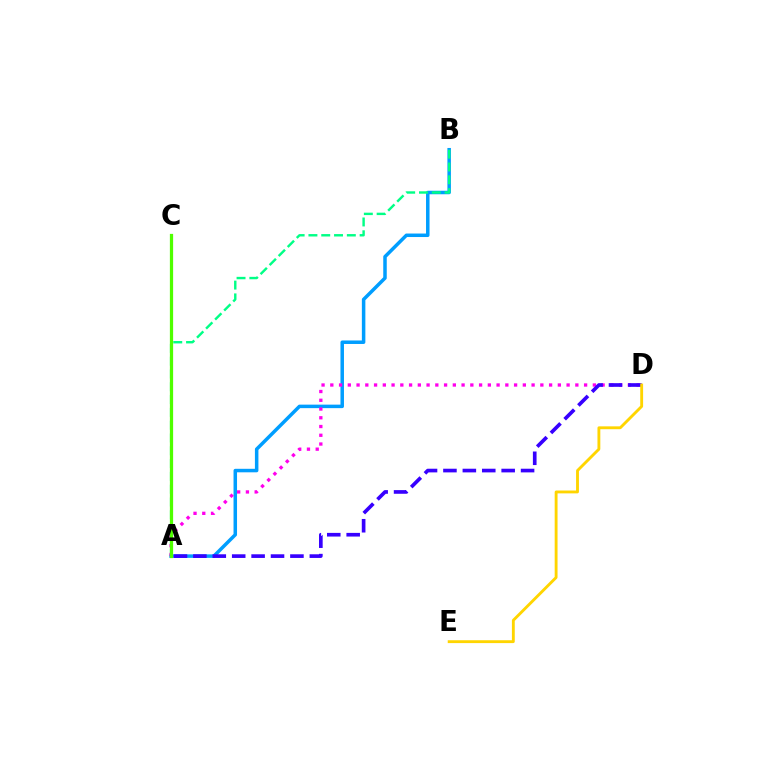{('A', 'B'): [{'color': '#009eff', 'line_style': 'solid', 'thickness': 2.52}, {'color': '#00ff86', 'line_style': 'dashed', 'thickness': 1.74}], ('A', 'C'): [{'color': '#ff0000', 'line_style': 'dashed', 'thickness': 2.01}, {'color': '#4fff00', 'line_style': 'solid', 'thickness': 2.33}], ('A', 'D'): [{'color': '#ff00ed', 'line_style': 'dotted', 'thickness': 2.38}, {'color': '#3700ff', 'line_style': 'dashed', 'thickness': 2.64}], ('D', 'E'): [{'color': '#ffd500', 'line_style': 'solid', 'thickness': 2.06}]}